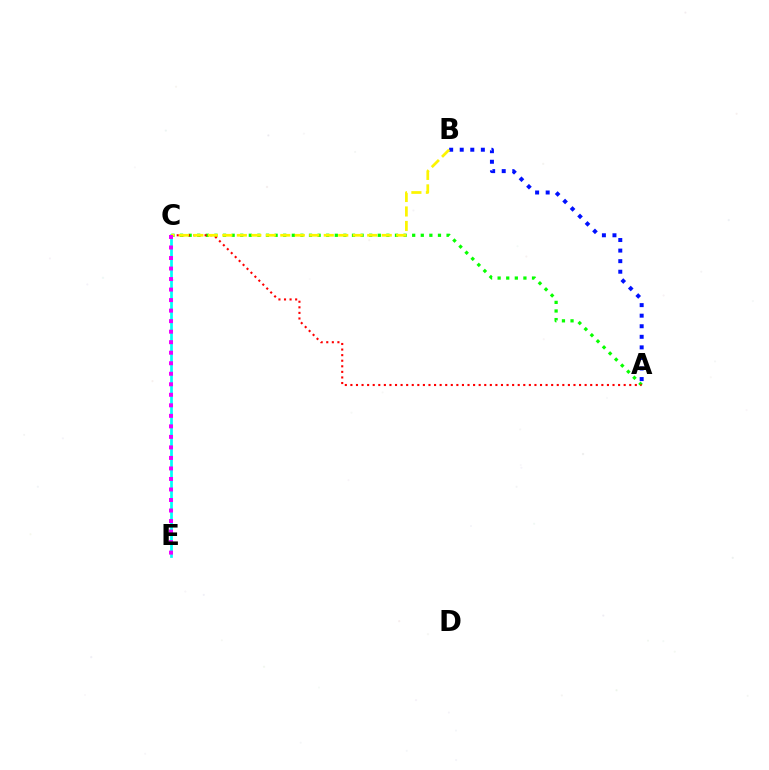{('A', 'B'): [{'color': '#0010ff', 'line_style': 'dotted', 'thickness': 2.87}], ('C', 'E'): [{'color': '#00fff6', 'line_style': 'solid', 'thickness': 1.95}, {'color': '#ee00ff', 'line_style': 'dotted', 'thickness': 2.86}], ('A', 'C'): [{'color': '#08ff00', 'line_style': 'dotted', 'thickness': 2.34}, {'color': '#ff0000', 'line_style': 'dotted', 'thickness': 1.52}], ('B', 'C'): [{'color': '#fcf500', 'line_style': 'dashed', 'thickness': 1.97}]}